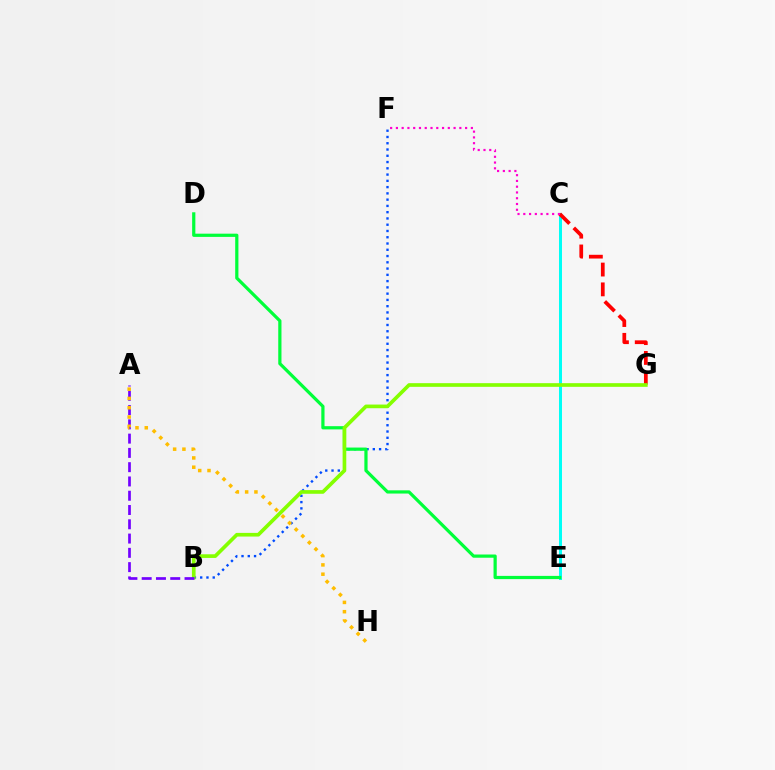{('C', 'E'): [{'color': '#00fff6', 'line_style': 'solid', 'thickness': 2.16}], ('C', 'G'): [{'color': '#ff0000', 'line_style': 'dashed', 'thickness': 2.69}], ('B', 'F'): [{'color': '#004bff', 'line_style': 'dotted', 'thickness': 1.7}], ('D', 'E'): [{'color': '#00ff39', 'line_style': 'solid', 'thickness': 2.31}], ('B', 'G'): [{'color': '#84ff00', 'line_style': 'solid', 'thickness': 2.64}], ('C', 'F'): [{'color': '#ff00cf', 'line_style': 'dotted', 'thickness': 1.57}], ('A', 'B'): [{'color': '#7200ff', 'line_style': 'dashed', 'thickness': 1.94}], ('A', 'H'): [{'color': '#ffbd00', 'line_style': 'dotted', 'thickness': 2.52}]}